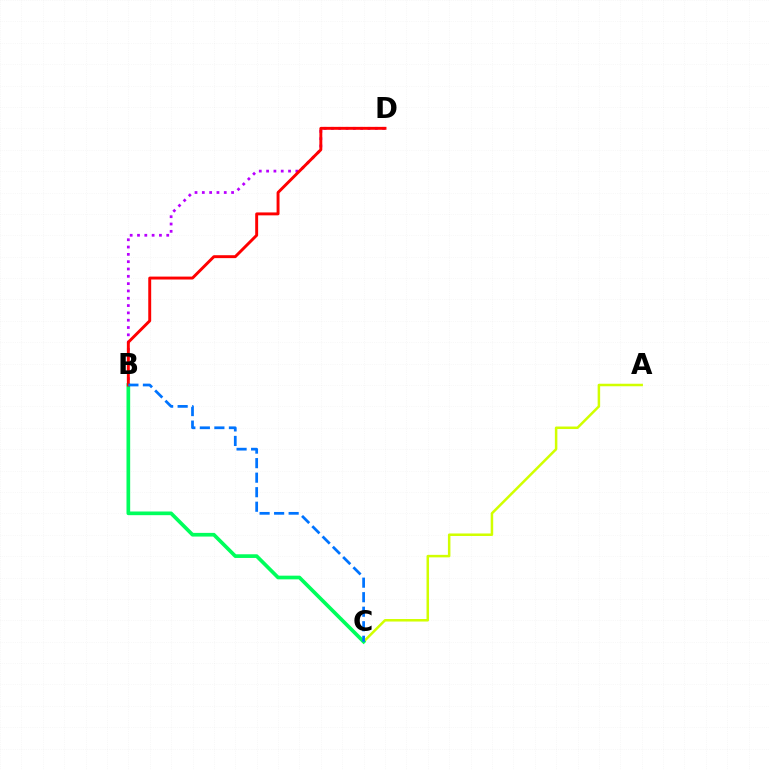{('A', 'C'): [{'color': '#d1ff00', 'line_style': 'solid', 'thickness': 1.81}], ('B', 'C'): [{'color': '#00ff5c', 'line_style': 'solid', 'thickness': 2.65}, {'color': '#0074ff', 'line_style': 'dashed', 'thickness': 1.97}], ('B', 'D'): [{'color': '#b900ff', 'line_style': 'dotted', 'thickness': 1.99}, {'color': '#ff0000', 'line_style': 'solid', 'thickness': 2.1}]}